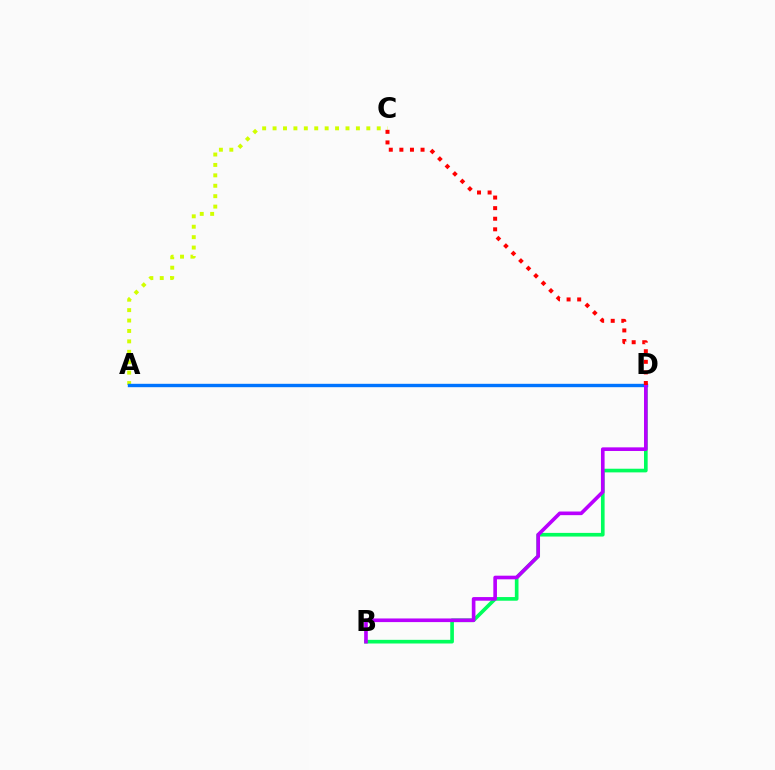{('B', 'D'): [{'color': '#00ff5c', 'line_style': 'solid', 'thickness': 2.63}, {'color': '#b900ff', 'line_style': 'solid', 'thickness': 2.61}], ('A', 'C'): [{'color': '#d1ff00', 'line_style': 'dotted', 'thickness': 2.83}], ('A', 'D'): [{'color': '#0074ff', 'line_style': 'solid', 'thickness': 2.44}], ('C', 'D'): [{'color': '#ff0000', 'line_style': 'dotted', 'thickness': 2.88}]}